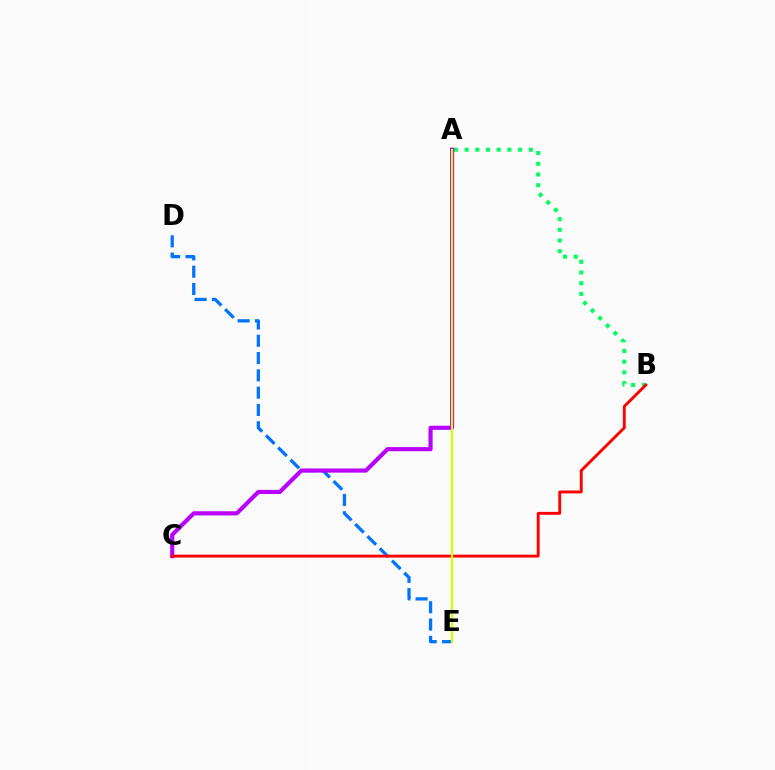{('A', 'B'): [{'color': '#00ff5c', 'line_style': 'dotted', 'thickness': 2.91}], ('D', 'E'): [{'color': '#0074ff', 'line_style': 'dashed', 'thickness': 2.35}], ('A', 'C'): [{'color': '#b900ff', 'line_style': 'solid', 'thickness': 2.98}], ('B', 'C'): [{'color': '#ff0000', 'line_style': 'solid', 'thickness': 2.08}], ('A', 'E'): [{'color': '#d1ff00', 'line_style': 'solid', 'thickness': 1.6}]}